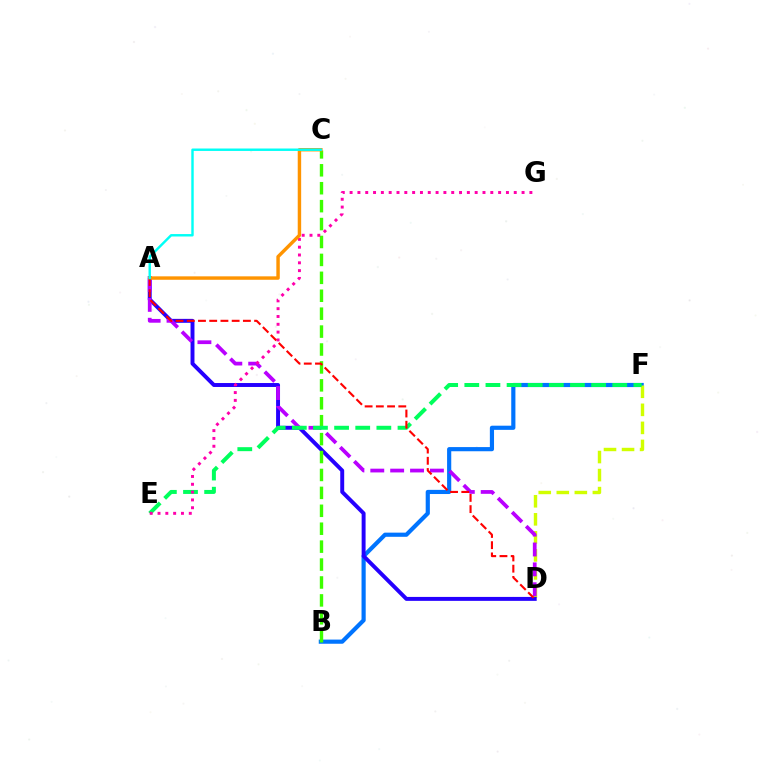{('B', 'F'): [{'color': '#0074ff', 'line_style': 'solid', 'thickness': 3.0}], ('D', 'F'): [{'color': '#d1ff00', 'line_style': 'dashed', 'thickness': 2.45}], ('A', 'D'): [{'color': '#2500ff', 'line_style': 'solid', 'thickness': 2.83}, {'color': '#b900ff', 'line_style': 'dashed', 'thickness': 2.7}, {'color': '#ff0000', 'line_style': 'dashed', 'thickness': 1.53}], ('B', 'C'): [{'color': '#3dff00', 'line_style': 'dashed', 'thickness': 2.43}], ('E', 'F'): [{'color': '#00ff5c', 'line_style': 'dashed', 'thickness': 2.87}], ('E', 'G'): [{'color': '#ff00ac', 'line_style': 'dotted', 'thickness': 2.12}], ('A', 'C'): [{'color': '#ff9400', 'line_style': 'solid', 'thickness': 2.47}, {'color': '#00fff6', 'line_style': 'solid', 'thickness': 1.75}]}